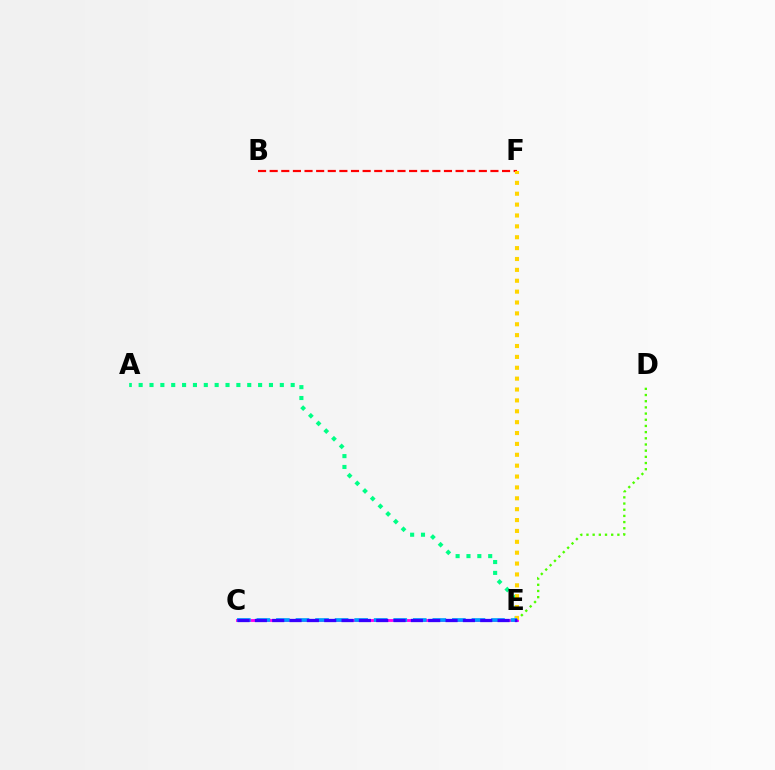{('B', 'F'): [{'color': '#ff0000', 'line_style': 'dashed', 'thickness': 1.58}], ('A', 'E'): [{'color': '#00ff86', 'line_style': 'dotted', 'thickness': 2.95}], ('D', 'E'): [{'color': '#4fff00', 'line_style': 'dotted', 'thickness': 1.68}], ('C', 'E'): [{'color': '#ff00ed', 'line_style': 'solid', 'thickness': 2.06}, {'color': '#009eff', 'line_style': 'dashed', 'thickness': 2.66}, {'color': '#3700ff', 'line_style': 'dashed', 'thickness': 2.35}], ('E', 'F'): [{'color': '#ffd500', 'line_style': 'dotted', 'thickness': 2.96}]}